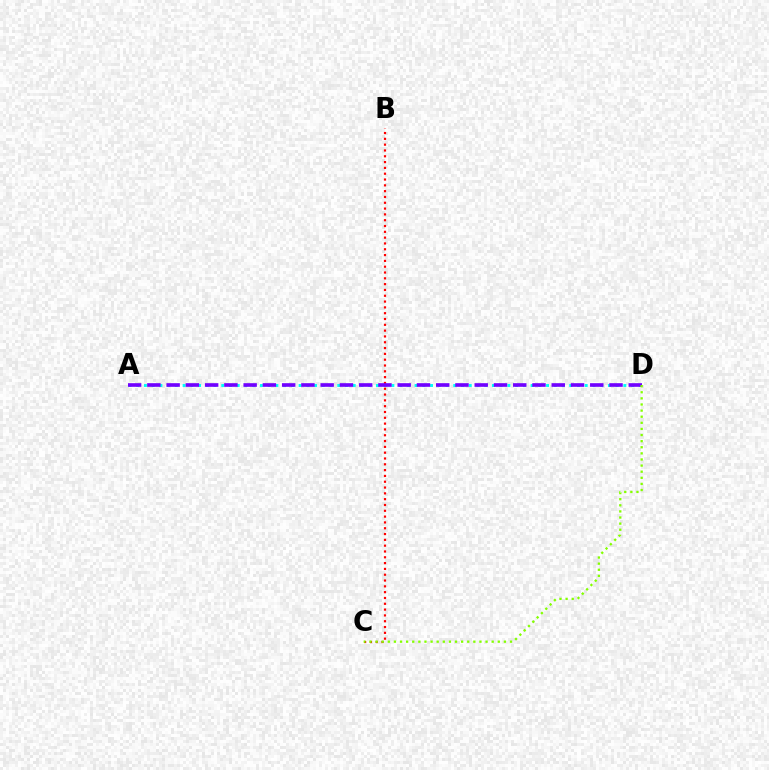{('B', 'C'): [{'color': '#ff0000', 'line_style': 'dotted', 'thickness': 1.58}], ('A', 'D'): [{'color': '#00fff6', 'line_style': 'dotted', 'thickness': 2.1}, {'color': '#7200ff', 'line_style': 'dashed', 'thickness': 2.62}], ('C', 'D'): [{'color': '#84ff00', 'line_style': 'dotted', 'thickness': 1.66}]}